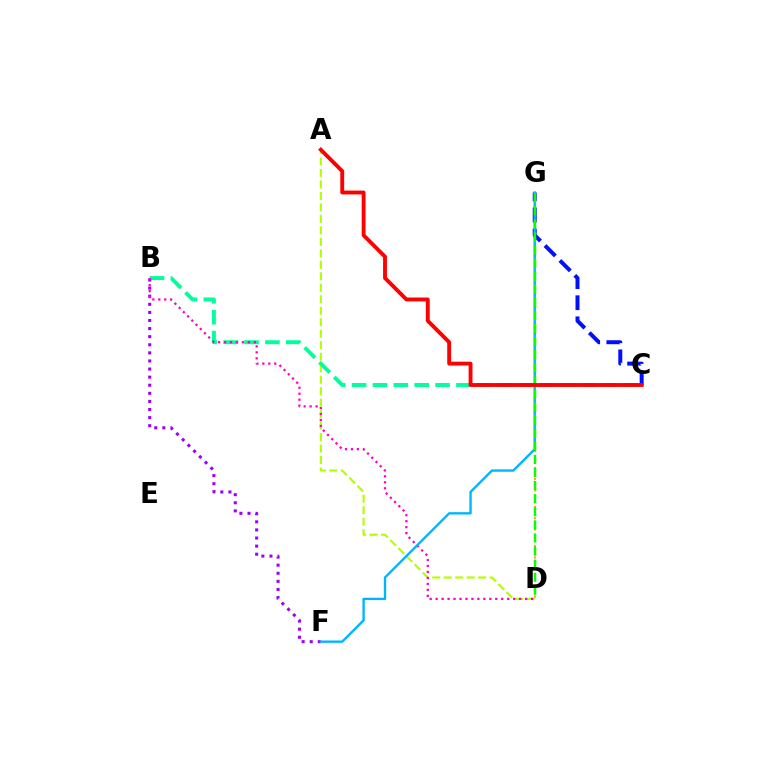{('A', 'D'): [{'color': '#b3ff00', 'line_style': 'dashed', 'thickness': 1.56}], ('C', 'G'): [{'color': '#0010ff', 'line_style': 'dashed', 'thickness': 2.87}], ('D', 'G'): [{'color': '#ffa500', 'line_style': 'dotted', 'thickness': 1.52}, {'color': '#08ff00', 'line_style': 'dashed', 'thickness': 1.78}], ('B', 'C'): [{'color': '#00ff9d', 'line_style': 'dashed', 'thickness': 2.84}], ('B', 'F'): [{'color': '#9b00ff', 'line_style': 'dotted', 'thickness': 2.2}], ('B', 'D'): [{'color': '#ff00bd', 'line_style': 'dotted', 'thickness': 1.62}], ('F', 'G'): [{'color': '#00b5ff', 'line_style': 'solid', 'thickness': 1.7}], ('A', 'C'): [{'color': '#ff0000', 'line_style': 'solid', 'thickness': 2.79}]}